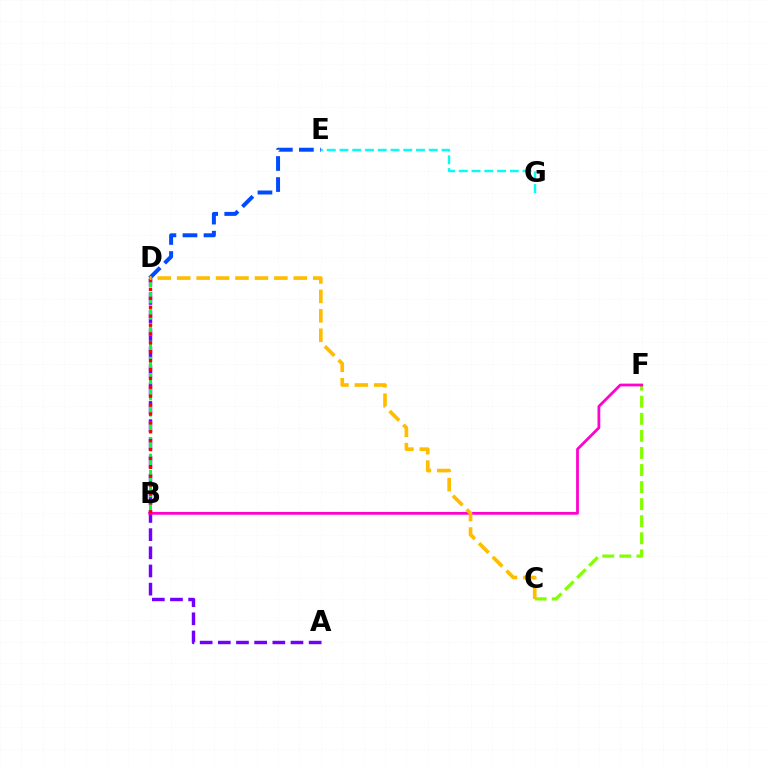{('A', 'D'): [{'color': '#7200ff', 'line_style': 'dashed', 'thickness': 2.47}], ('C', 'F'): [{'color': '#84ff00', 'line_style': 'dashed', 'thickness': 2.32}], ('B', 'D'): [{'color': '#00ff39', 'line_style': 'dashed', 'thickness': 2.2}, {'color': '#ff0000', 'line_style': 'dotted', 'thickness': 2.42}], ('D', 'E'): [{'color': '#004bff', 'line_style': 'dashed', 'thickness': 2.86}], ('E', 'G'): [{'color': '#00fff6', 'line_style': 'dashed', 'thickness': 1.73}], ('B', 'F'): [{'color': '#ff00cf', 'line_style': 'solid', 'thickness': 2.0}], ('C', 'D'): [{'color': '#ffbd00', 'line_style': 'dashed', 'thickness': 2.64}]}